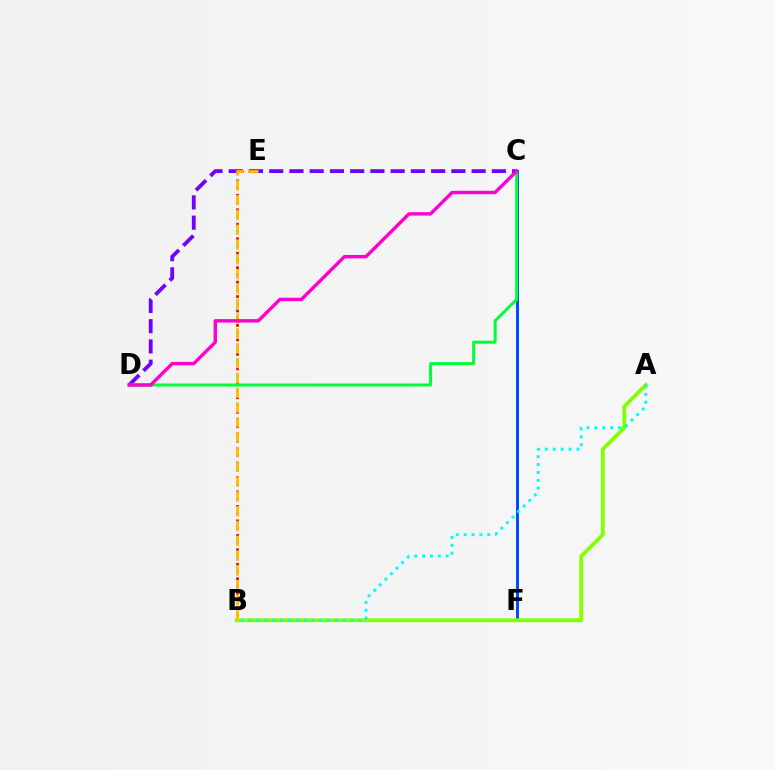{('B', 'E'): [{'color': '#ff0000', 'line_style': 'dotted', 'thickness': 1.97}, {'color': '#ffbd00', 'line_style': 'dashed', 'thickness': 2.01}], ('C', 'F'): [{'color': '#004bff', 'line_style': 'solid', 'thickness': 2.13}], ('C', 'D'): [{'color': '#7200ff', 'line_style': 'dashed', 'thickness': 2.75}, {'color': '#00ff39', 'line_style': 'solid', 'thickness': 2.18}, {'color': '#ff00cf', 'line_style': 'solid', 'thickness': 2.46}], ('A', 'B'): [{'color': '#84ff00', 'line_style': 'solid', 'thickness': 2.77}, {'color': '#00fff6', 'line_style': 'dotted', 'thickness': 2.14}]}